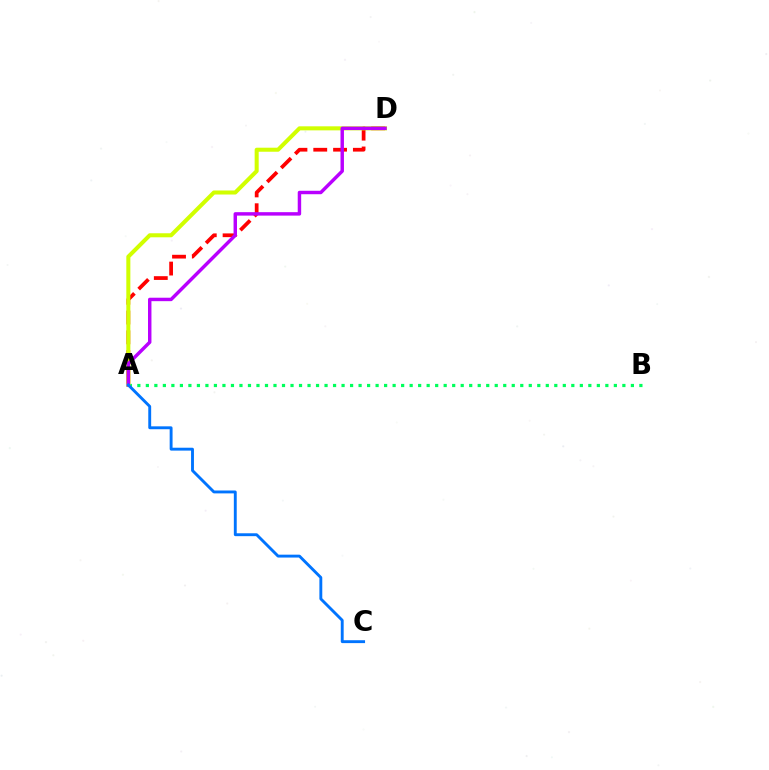{('A', 'D'): [{'color': '#ff0000', 'line_style': 'dashed', 'thickness': 2.69}, {'color': '#d1ff00', 'line_style': 'solid', 'thickness': 2.91}, {'color': '#b900ff', 'line_style': 'solid', 'thickness': 2.48}], ('A', 'B'): [{'color': '#00ff5c', 'line_style': 'dotted', 'thickness': 2.31}], ('A', 'C'): [{'color': '#0074ff', 'line_style': 'solid', 'thickness': 2.08}]}